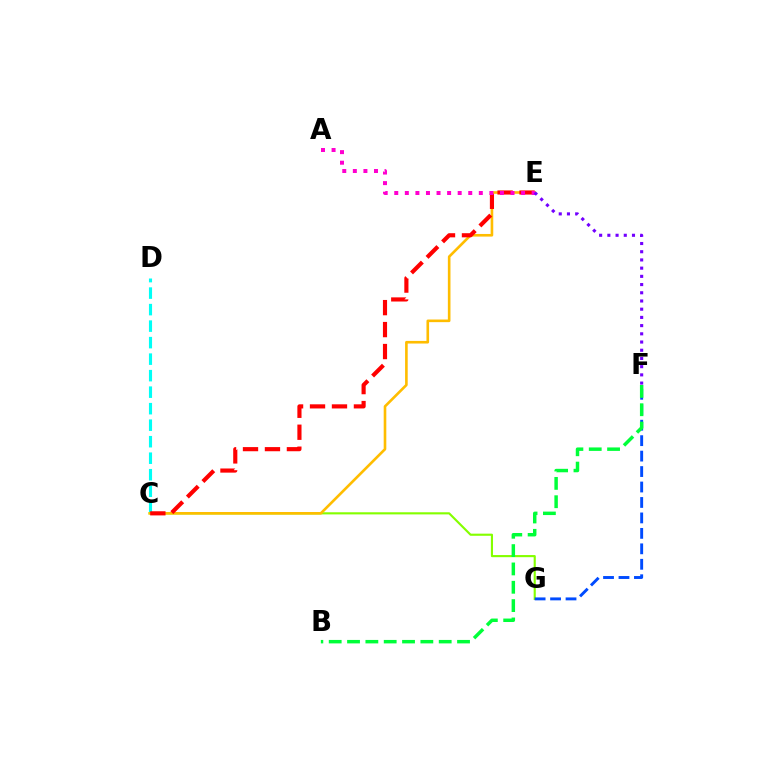{('C', 'G'): [{'color': '#84ff00', 'line_style': 'solid', 'thickness': 1.54}], ('C', 'D'): [{'color': '#00fff6', 'line_style': 'dashed', 'thickness': 2.24}], ('F', 'G'): [{'color': '#004bff', 'line_style': 'dashed', 'thickness': 2.1}], ('B', 'F'): [{'color': '#00ff39', 'line_style': 'dashed', 'thickness': 2.49}], ('C', 'E'): [{'color': '#ffbd00', 'line_style': 'solid', 'thickness': 1.89}, {'color': '#ff0000', 'line_style': 'dashed', 'thickness': 2.98}], ('A', 'E'): [{'color': '#ff00cf', 'line_style': 'dotted', 'thickness': 2.87}], ('E', 'F'): [{'color': '#7200ff', 'line_style': 'dotted', 'thickness': 2.23}]}